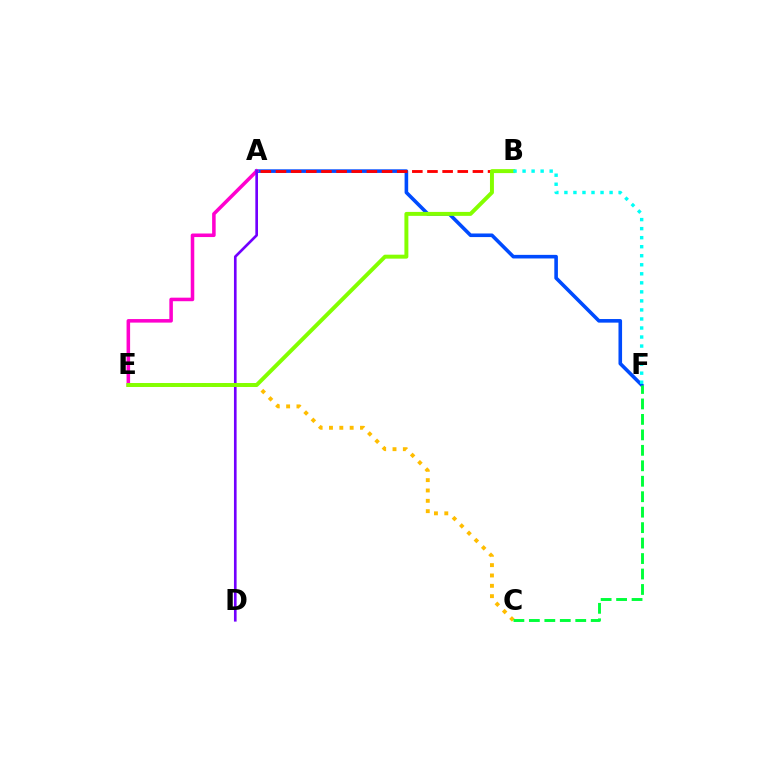{('A', 'F'): [{'color': '#004bff', 'line_style': 'solid', 'thickness': 2.59}], ('C', 'E'): [{'color': '#ffbd00', 'line_style': 'dotted', 'thickness': 2.81}], ('A', 'B'): [{'color': '#ff0000', 'line_style': 'dashed', 'thickness': 2.06}], ('C', 'F'): [{'color': '#00ff39', 'line_style': 'dashed', 'thickness': 2.1}], ('A', 'E'): [{'color': '#ff00cf', 'line_style': 'solid', 'thickness': 2.55}], ('A', 'D'): [{'color': '#7200ff', 'line_style': 'solid', 'thickness': 1.91}], ('B', 'E'): [{'color': '#84ff00', 'line_style': 'solid', 'thickness': 2.85}], ('B', 'F'): [{'color': '#00fff6', 'line_style': 'dotted', 'thickness': 2.45}]}